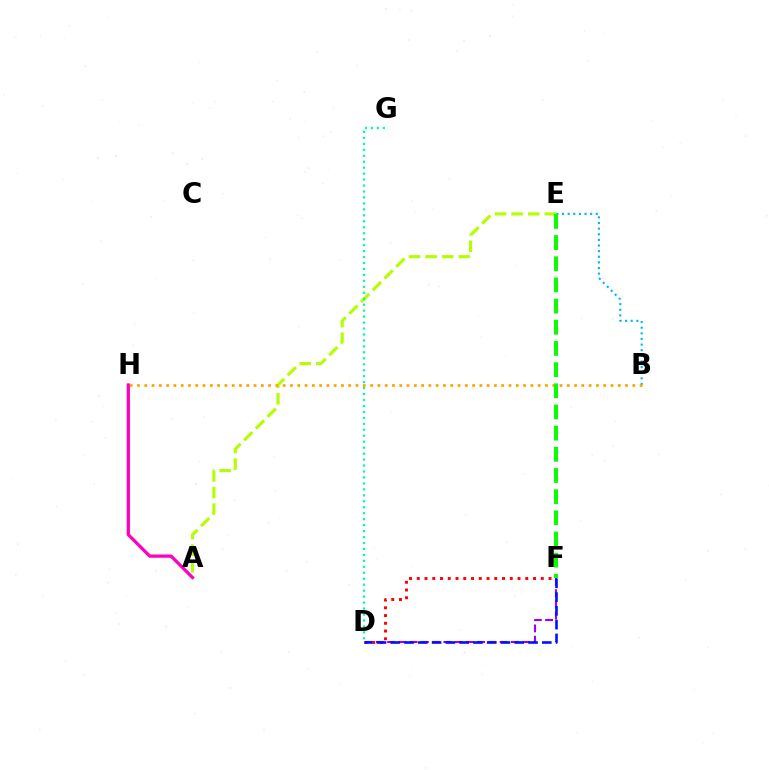{('A', 'E'): [{'color': '#b3ff00', 'line_style': 'dashed', 'thickness': 2.26}], ('D', 'F'): [{'color': '#ff0000', 'line_style': 'dotted', 'thickness': 2.11}, {'color': '#9b00ff', 'line_style': 'dashed', 'thickness': 1.53}, {'color': '#0010ff', 'line_style': 'dashed', 'thickness': 1.87}], ('B', 'E'): [{'color': '#00b5ff', 'line_style': 'dotted', 'thickness': 1.53}], ('A', 'H'): [{'color': '#ff00bd', 'line_style': 'solid', 'thickness': 2.35}], ('D', 'G'): [{'color': '#00ff9d', 'line_style': 'dotted', 'thickness': 1.62}], ('B', 'H'): [{'color': '#ffa500', 'line_style': 'dotted', 'thickness': 1.98}], ('E', 'F'): [{'color': '#08ff00', 'line_style': 'dashed', 'thickness': 2.88}]}